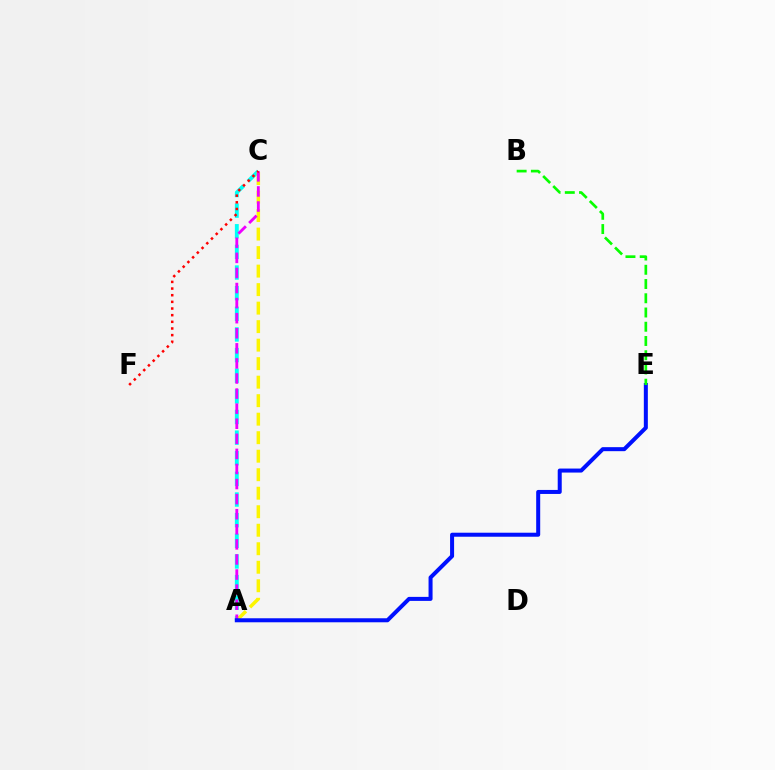{('A', 'C'): [{'color': '#00fff6', 'line_style': 'dashed', 'thickness': 2.8}, {'color': '#fcf500', 'line_style': 'dashed', 'thickness': 2.51}, {'color': '#ee00ff', 'line_style': 'dashed', 'thickness': 2.05}], ('C', 'F'): [{'color': '#ff0000', 'line_style': 'dotted', 'thickness': 1.81}], ('A', 'E'): [{'color': '#0010ff', 'line_style': 'solid', 'thickness': 2.89}], ('B', 'E'): [{'color': '#08ff00', 'line_style': 'dashed', 'thickness': 1.93}]}